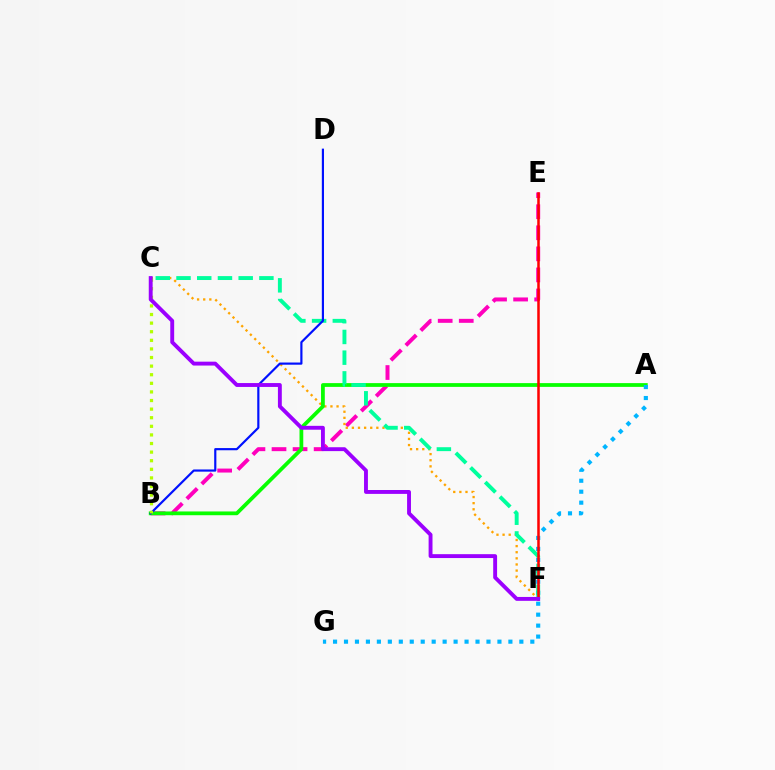{('B', 'E'): [{'color': '#ff00bd', 'line_style': 'dashed', 'thickness': 2.86}], ('C', 'F'): [{'color': '#ffa500', 'line_style': 'dotted', 'thickness': 1.66}, {'color': '#00ff9d', 'line_style': 'dashed', 'thickness': 2.82}, {'color': '#9b00ff', 'line_style': 'solid', 'thickness': 2.8}], ('A', 'B'): [{'color': '#08ff00', 'line_style': 'solid', 'thickness': 2.71}], ('A', 'G'): [{'color': '#00b5ff', 'line_style': 'dotted', 'thickness': 2.98}], ('B', 'D'): [{'color': '#0010ff', 'line_style': 'solid', 'thickness': 1.57}], ('E', 'F'): [{'color': '#ff0000', 'line_style': 'solid', 'thickness': 1.82}], ('B', 'C'): [{'color': '#b3ff00', 'line_style': 'dotted', 'thickness': 2.34}]}